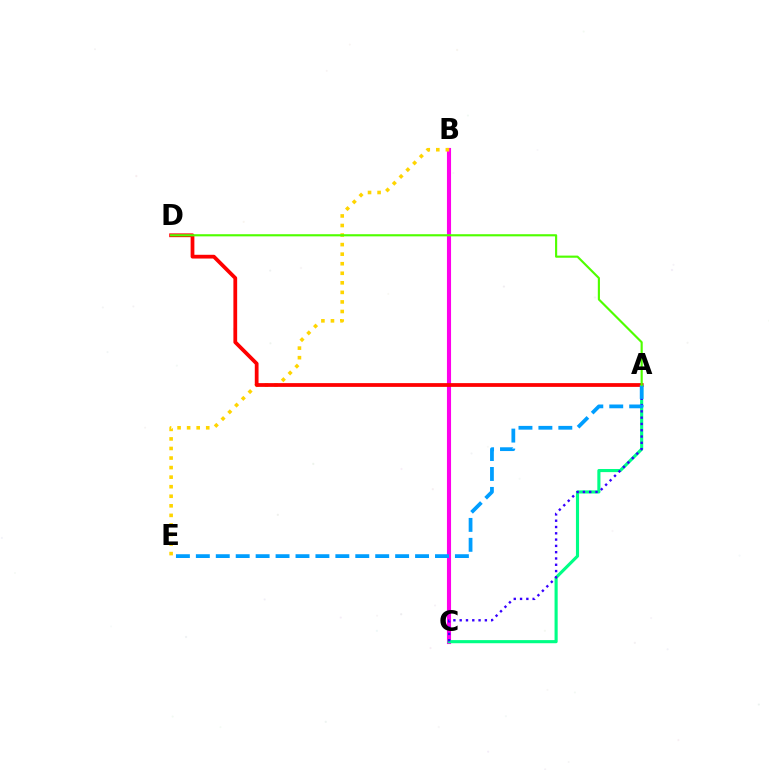{('B', 'C'): [{'color': '#ff00ed', 'line_style': 'solid', 'thickness': 2.95}], ('A', 'C'): [{'color': '#00ff86', 'line_style': 'solid', 'thickness': 2.25}, {'color': '#3700ff', 'line_style': 'dotted', 'thickness': 1.71}], ('B', 'E'): [{'color': '#ffd500', 'line_style': 'dotted', 'thickness': 2.6}], ('A', 'D'): [{'color': '#ff0000', 'line_style': 'solid', 'thickness': 2.71}, {'color': '#4fff00', 'line_style': 'solid', 'thickness': 1.54}], ('A', 'E'): [{'color': '#009eff', 'line_style': 'dashed', 'thickness': 2.71}]}